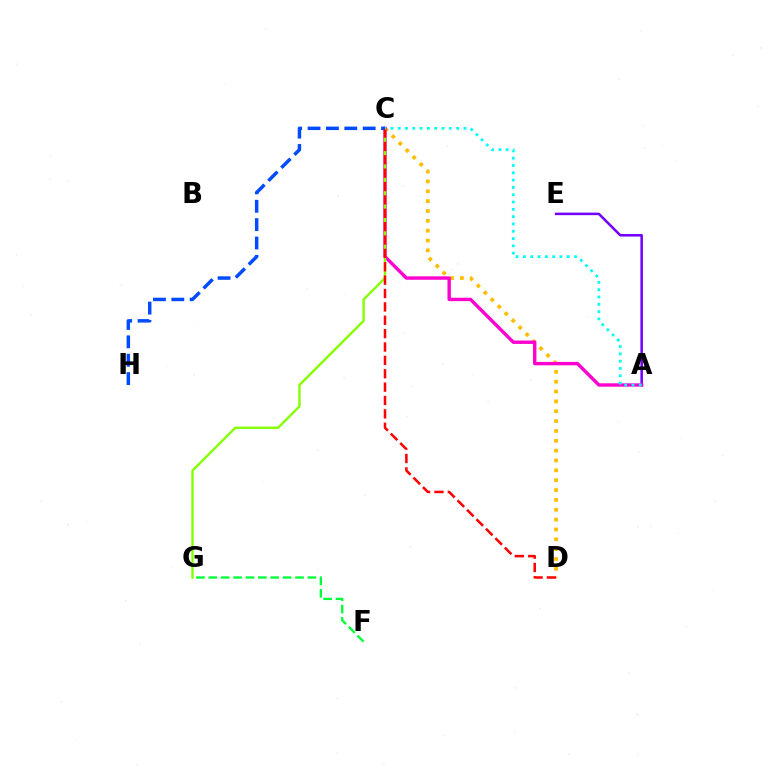{('C', 'D'): [{'color': '#ffbd00', 'line_style': 'dotted', 'thickness': 2.68}, {'color': '#ff0000', 'line_style': 'dashed', 'thickness': 1.82}], ('A', 'E'): [{'color': '#7200ff', 'line_style': 'solid', 'thickness': 1.81}], ('A', 'C'): [{'color': '#ff00cf', 'line_style': 'solid', 'thickness': 2.44}, {'color': '#00fff6', 'line_style': 'dotted', 'thickness': 1.98}], ('C', 'G'): [{'color': '#84ff00', 'line_style': 'solid', 'thickness': 1.7}], ('C', 'H'): [{'color': '#004bff', 'line_style': 'dashed', 'thickness': 2.5}], ('F', 'G'): [{'color': '#00ff39', 'line_style': 'dashed', 'thickness': 1.68}]}